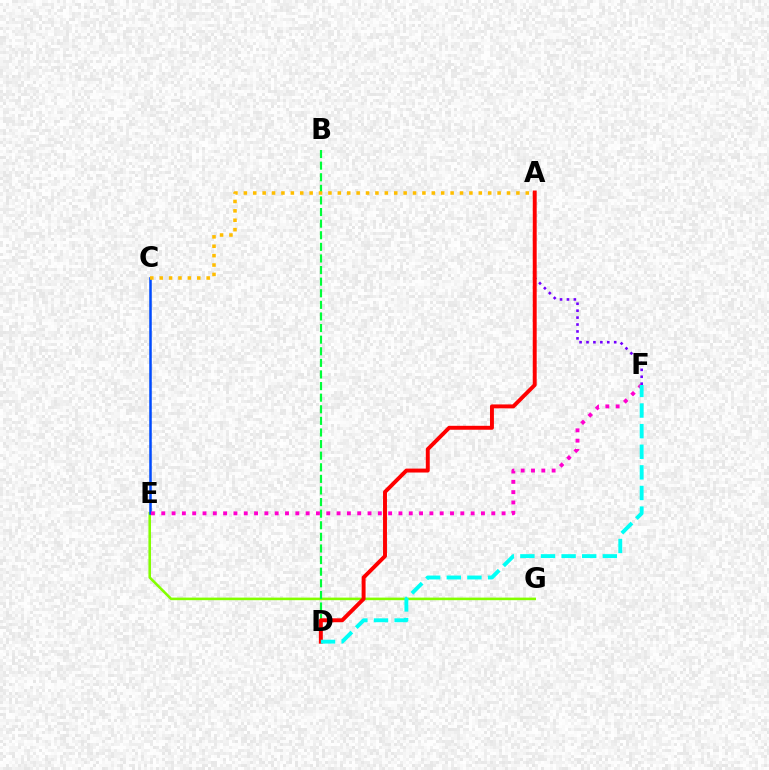{('A', 'F'): [{'color': '#7200ff', 'line_style': 'dotted', 'thickness': 1.88}], ('E', 'G'): [{'color': '#84ff00', 'line_style': 'solid', 'thickness': 1.85}], ('B', 'D'): [{'color': '#00ff39', 'line_style': 'dashed', 'thickness': 1.58}], ('A', 'D'): [{'color': '#ff0000', 'line_style': 'solid', 'thickness': 2.83}], ('C', 'E'): [{'color': '#004bff', 'line_style': 'solid', 'thickness': 1.82}], ('E', 'F'): [{'color': '#ff00cf', 'line_style': 'dotted', 'thickness': 2.8}], ('A', 'C'): [{'color': '#ffbd00', 'line_style': 'dotted', 'thickness': 2.55}], ('D', 'F'): [{'color': '#00fff6', 'line_style': 'dashed', 'thickness': 2.8}]}